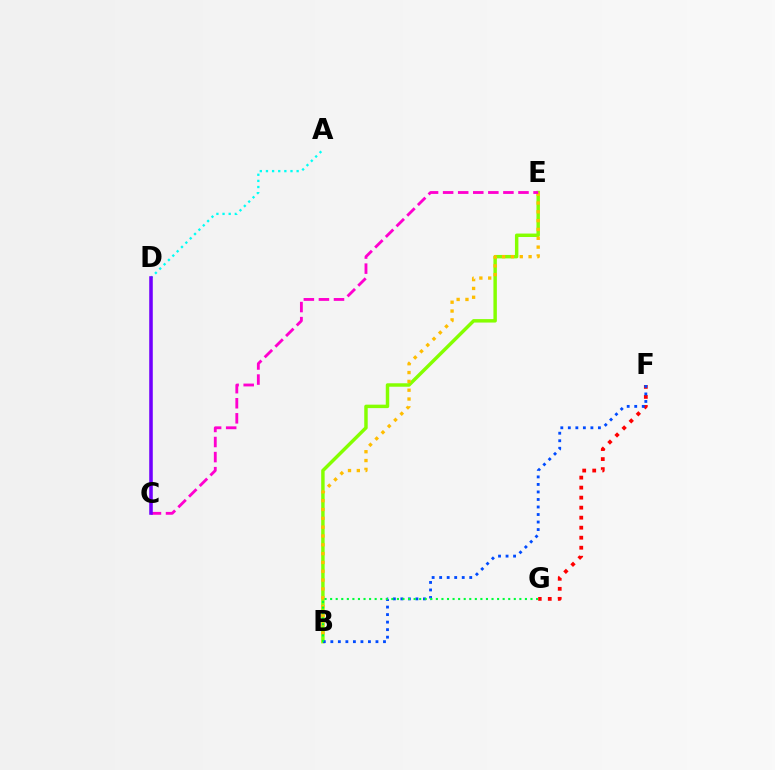{('F', 'G'): [{'color': '#ff0000', 'line_style': 'dotted', 'thickness': 2.72}], ('B', 'E'): [{'color': '#84ff00', 'line_style': 'solid', 'thickness': 2.48}, {'color': '#ffbd00', 'line_style': 'dotted', 'thickness': 2.4}], ('A', 'D'): [{'color': '#00fff6', 'line_style': 'dotted', 'thickness': 1.67}], ('B', 'F'): [{'color': '#004bff', 'line_style': 'dotted', 'thickness': 2.04}], ('B', 'G'): [{'color': '#00ff39', 'line_style': 'dotted', 'thickness': 1.51}], ('C', 'E'): [{'color': '#ff00cf', 'line_style': 'dashed', 'thickness': 2.05}], ('C', 'D'): [{'color': '#7200ff', 'line_style': 'solid', 'thickness': 2.56}]}